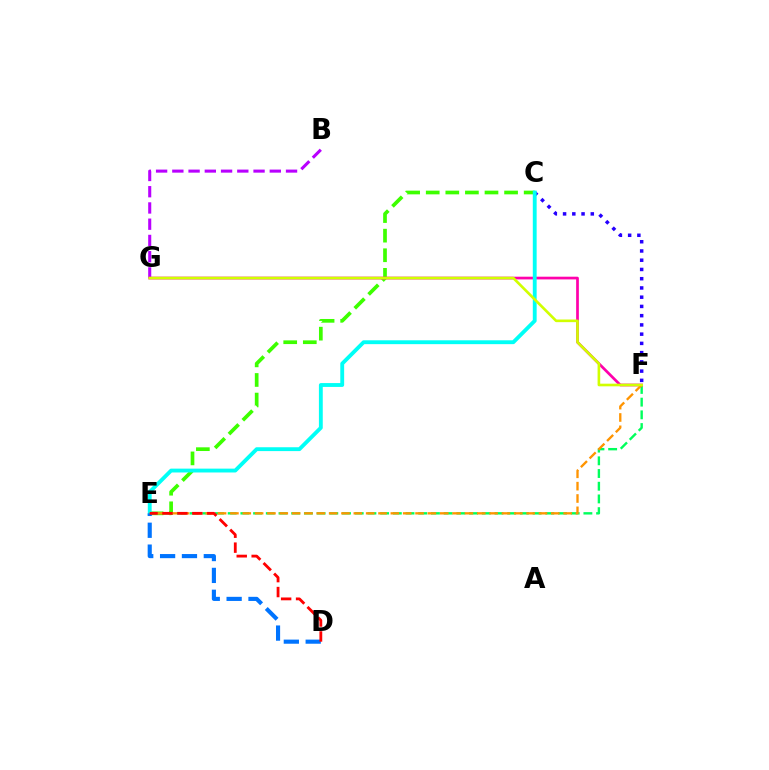{('B', 'G'): [{'color': '#b900ff', 'line_style': 'dashed', 'thickness': 2.21}], ('C', 'E'): [{'color': '#3dff00', 'line_style': 'dashed', 'thickness': 2.66}, {'color': '#00fff6', 'line_style': 'solid', 'thickness': 2.77}], ('E', 'F'): [{'color': '#00ff5c', 'line_style': 'dashed', 'thickness': 1.73}, {'color': '#ff9400', 'line_style': 'dashed', 'thickness': 1.68}], ('C', 'F'): [{'color': '#2500ff', 'line_style': 'dotted', 'thickness': 2.51}], ('F', 'G'): [{'color': '#ff00ac', 'line_style': 'solid', 'thickness': 1.95}, {'color': '#d1ff00', 'line_style': 'solid', 'thickness': 1.9}], ('D', 'E'): [{'color': '#0074ff', 'line_style': 'dashed', 'thickness': 2.97}, {'color': '#ff0000', 'line_style': 'dashed', 'thickness': 2.03}]}